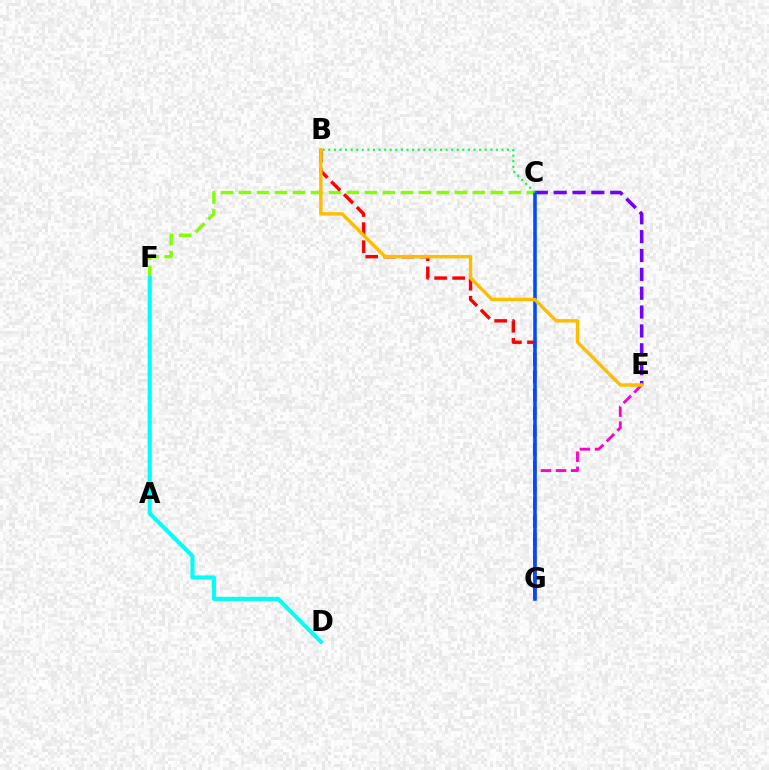{('C', 'F'): [{'color': '#84ff00', 'line_style': 'dashed', 'thickness': 2.44}], ('B', 'G'): [{'color': '#ff0000', 'line_style': 'dashed', 'thickness': 2.45}], ('E', 'G'): [{'color': '#ff00cf', 'line_style': 'dashed', 'thickness': 2.05}], ('C', 'E'): [{'color': '#7200ff', 'line_style': 'dashed', 'thickness': 2.56}], ('C', 'G'): [{'color': '#004bff', 'line_style': 'solid', 'thickness': 2.56}], ('D', 'F'): [{'color': '#00fff6', 'line_style': 'solid', 'thickness': 2.96}], ('B', 'C'): [{'color': '#00ff39', 'line_style': 'dotted', 'thickness': 1.52}], ('B', 'E'): [{'color': '#ffbd00', 'line_style': 'solid', 'thickness': 2.45}]}